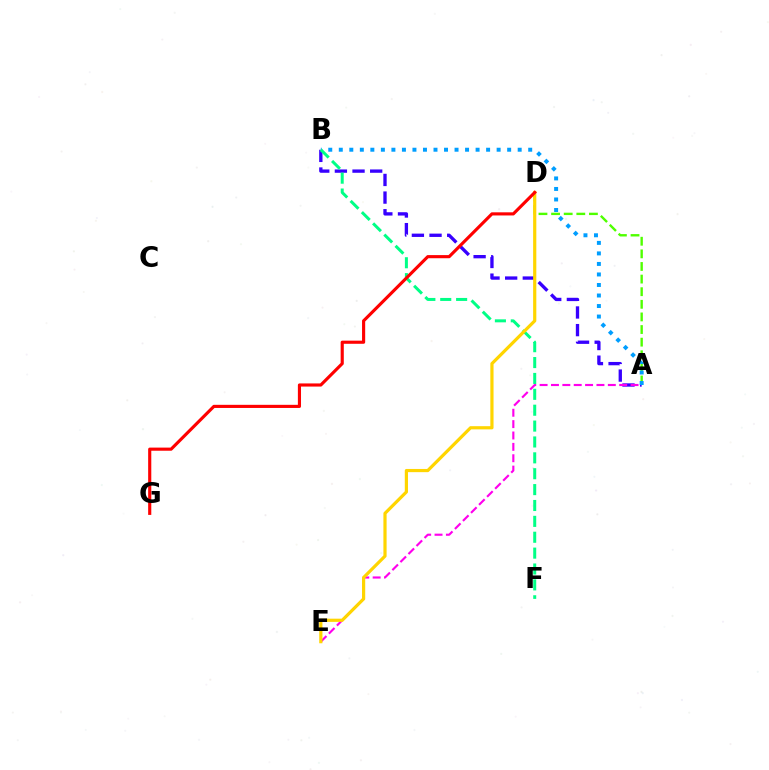{('A', 'D'): [{'color': '#4fff00', 'line_style': 'dashed', 'thickness': 1.71}], ('A', 'B'): [{'color': '#3700ff', 'line_style': 'dashed', 'thickness': 2.4}, {'color': '#009eff', 'line_style': 'dotted', 'thickness': 2.86}], ('A', 'E'): [{'color': '#ff00ed', 'line_style': 'dashed', 'thickness': 1.54}], ('B', 'F'): [{'color': '#00ff86', 'line_style': 'dashed', 'thickness': 2.16}], ('D', 'E'): [{'color': '#ffd500', 'line_style': 'solid', 'thickness': 2.3}], ('D', 'G'): [{'color': '#ff0000', 'line_style': 'solid', 'thickness': 2.26}]}